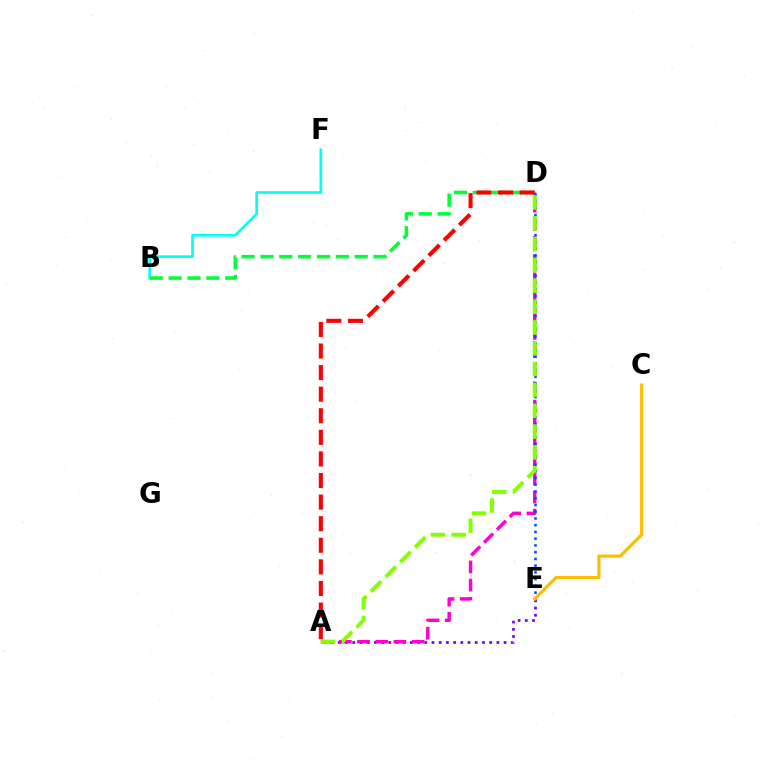{('B', 'F'): [{'color': '#00fff6', 'line_style': 'solid', 'thickness': 1.93}], ('B', 'D'): [{'color': '#00ff39', 'line_style': 'dashed', 'thickness': 2.56}], ('A', 'E'): [{'color': '#7200ff', 'line_style': 'dotted', 'thickness': 1.96}], ('A', 'D'): [{'color': '#ff00cf', 'line_style': 'dashed', 'thickness': 2.47}, {'color': '#ff0000', 'line_style': 'dashed', 'thickness': 2.93}, {'color': '#84ff00', 'line_style': 'dashed', 'thickness': 2.83}], ('D', 'E'): [{'color': '#004bff', 'line_style': 'dotted', 'thickness': 1.83}], ('C', 'E'): [{'color': '#ffbd00', 'line_style': 'solid', 'thickness': 2.28}]}